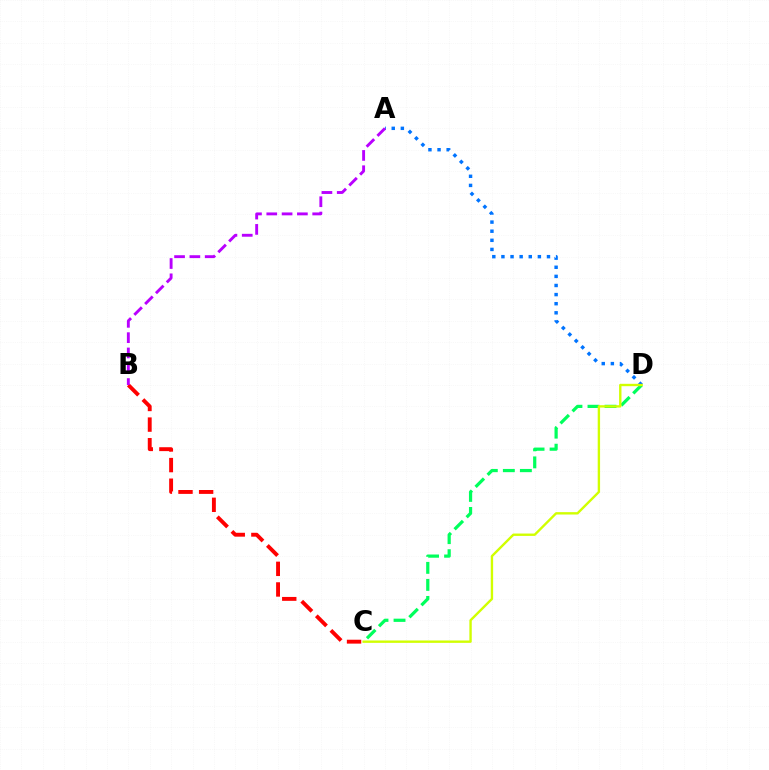{('A', 'D'): [{'color': '#0074ff', 'line_style': 'dotted', 'thickness': 2.48}], ('B', 'C'): [{'color': '#ff0000', 'line_style': 'dashed', 'thickness': 2.8}], ('C', 'D'): [{'color': '#00ff5c', 'line_style': 'dashed', 'thickness': 2.31}, {'color': '#d1ff00', 'line_style': 'solid', 'thickness': 1.71}], ('A', 'B'): [{'color': '#b900ff', 'line_style': 'dashed', 'thickness': 2.08}]}